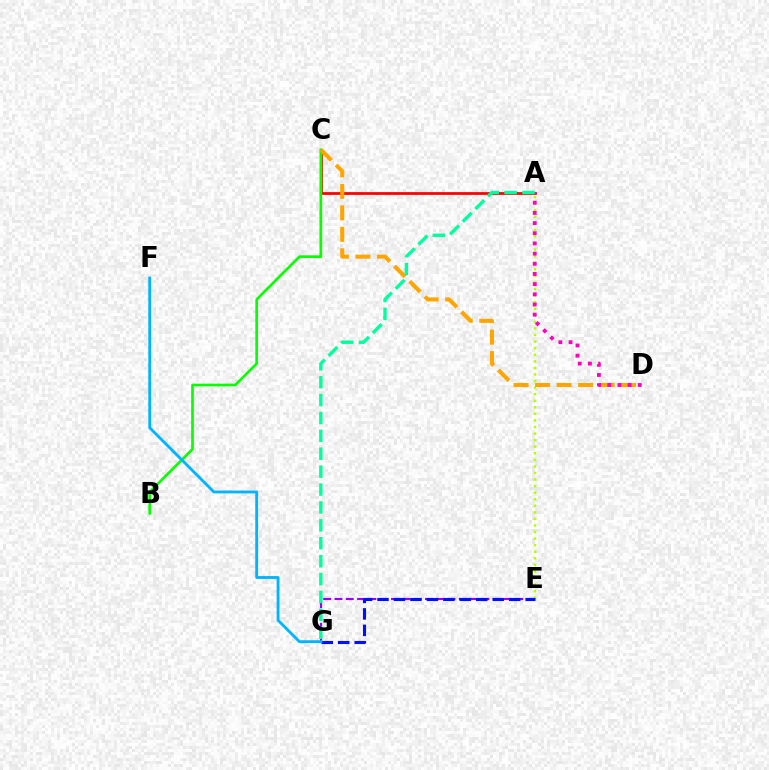{('A', 'C'): [{'color': '#ff0000', 'line_style': 'solid', 'thickness': 1.98}], ('E', 'G'): [{'color': '#9b00ff', 'line_style': 'dashed', 'thickness': 1.54}, {'color': '#0010ff', 'line_style': 'dashed', 'thickness': 2.24}], ('A', 'E'): [{'color': '#b3ff00', 'line_style': 'dotted', 'thickness': 1.78}], ('B', 'C'): [{'color': '#08ff00', 'line_style': 'solid', 'thickness': 1.93}], ('C', 'D'): [{'color': '#ffa500', 'line_style': 'dashed', 'thickness': 2.92}], ('A', 'D'): [{'color': '#ff00bd', 'line_style': 'dotted', 'thickness': 2.77}], ('A', 'G'): [{'color': '#00ff9d', 'line_style': 'dashed', 'thickness': 2.43}], ('F', 'G'): [{'color': '#00b5ff', 'line_style': 'solid', 'thickness': 2.05}]}